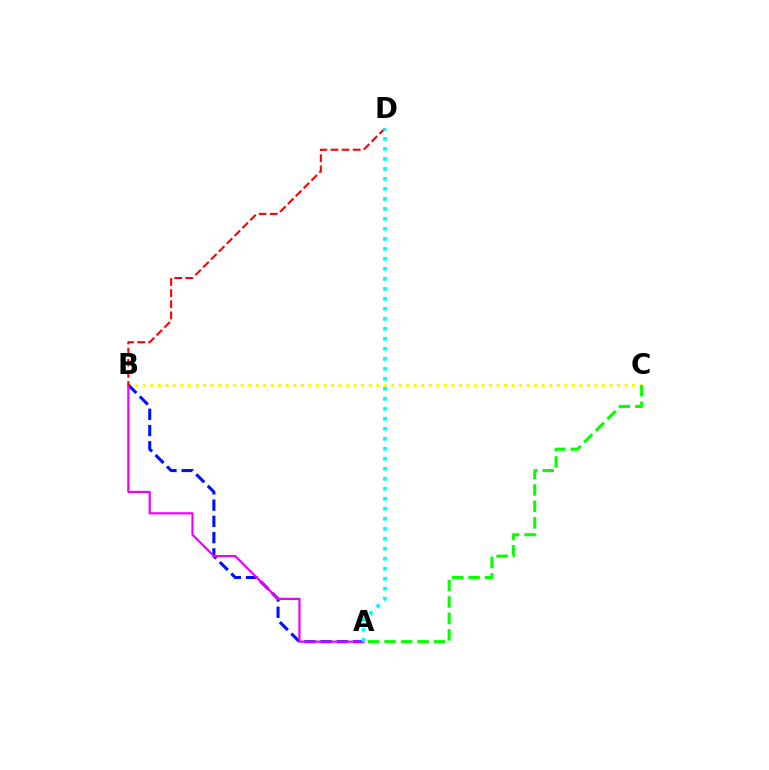{('B', 'C'): [{'color': '#fcf500', 'line_style': 'dotted', 'thickness': 2.04}], ('A', 'B'): [{'color': '#0010ff', 'line_style': 'dashed', 'thickness': 2.21}, {'color': '#ee00ff', 'line_style': 'solid', 'thickness': 1.59}], ('B', 'D'): [{'color': '#ff0000', 'line_style': 'dashed', 'thickness': 1.51}], ('A', 'C'): [{'color': '#08ff00', 'line_style': 'dashed', 'thickness': 2.24}], ('A', 'D'): [{'color': '#00fff6', 'line_style': 'dotted', 'thickness': 2.72}]}